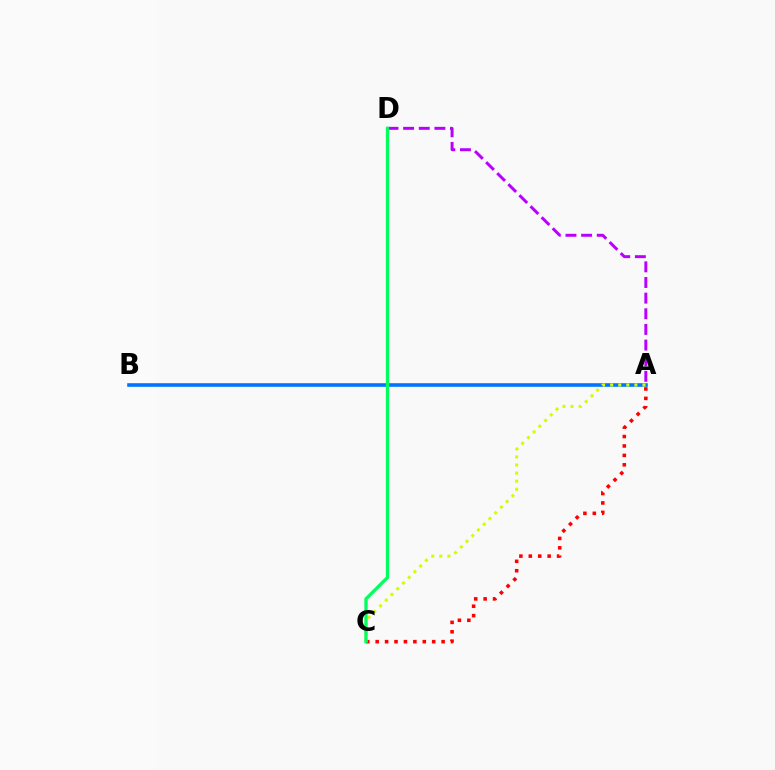{('A', 'D'): [{'color': '#b900ff', 'line_style': 'dashed', 'thickness': 2.13}], ('A', 'B'): [{'color': '#0074ff', 'line_style': 'solid', 'thickness': 2.59}], ('A', 'C'): [{'color': '#ff0000', 'line_style': 'dotted', 'thickness': 2.56}, {'color': '#d1ff00', 'line_style': 'dotted', 'thickness': 2.19}], ('C', 'D'): [{'color': '#00ff5c', 'line_style': 'solid', 'thickness': 2.36}]}